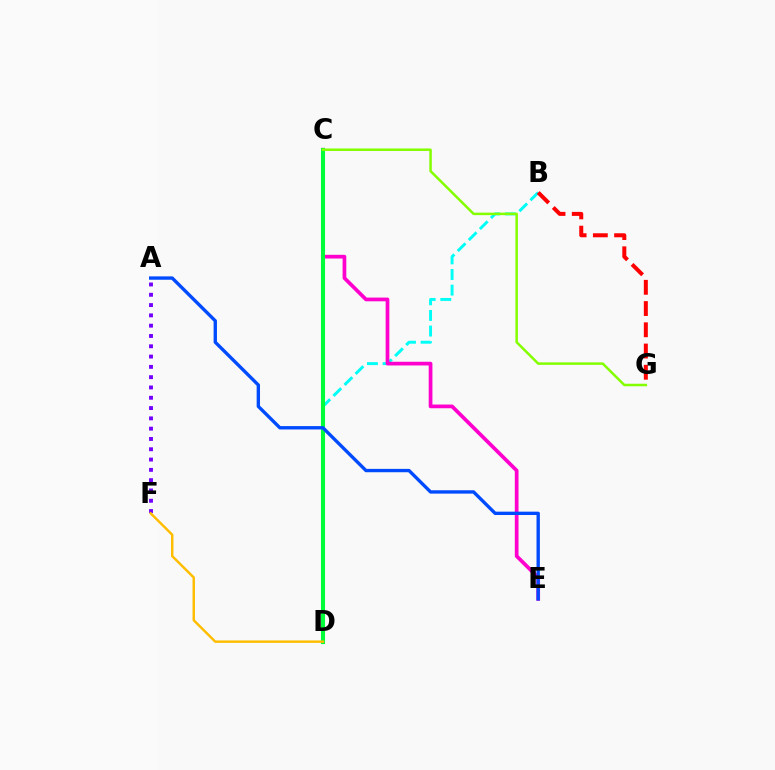{('B', 'D'): [{'color': '#00fff6', 'line_style': 'dashed', 'thickness': 2.12}], ('C', 'E'): [{'color': '#ff00cf', 'line_style': 'solid', 'thickness': 2.67}], ('C', 'D'): [{'color': '#00ff39', 'line_style': 'solid', 'thickness': 2.94}], ('A', 'E'): [{'color': '#004bff', 'line_style': 'solid', 'thickness': 2.42}], ('C', 'G'): [{'color': '#84ff00', 'line_style': 'solid', 'thickness': 1.8}], ('B', 'G'): [{'color': '#ff0000', 'line_style': 'dashed', 'thickness': 2.88}], ('A', 'F'): [{'color': '#7200ff', 'line_style': 'dotted', 'thickness': 2.8}], ('D', 'F'): [{'color': '#ffbd00', 'line_style': 'solid', 'thickness': 1.75}]}